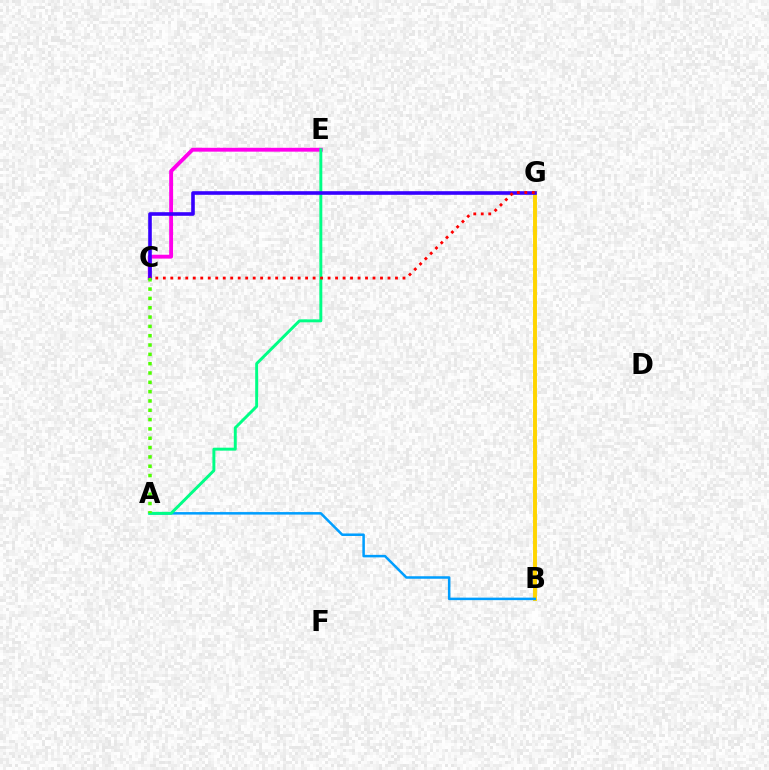{('C', 'E'): [{'color': '#ff00ed', 'line_style': 'solid', 'thickness': 2.78}], ('B', 'G'): [{'color': '#ffd500', 'line_style': 'solid', 'thickness': 2.83}], ('A', 'B'): [{'color': '#009eff', 'line_style': 'solid', 'thickness': 1.81}], ('A', 'E'): [{'color': '#00ff86', 'line_style': 'solid', 'thickness': 2.12}], ('C', 'G'): [{'color': '#3700ff', 'line_style': 'solid', 'thickness': 2.59}, {'color': '#ff0000', 'line_style': 'dotted', 'thickness': 2.03}], ('A', 'C'): [{'color': '#4fff00', 'line_style': 'dotted', 'thickness': 2.53}]}